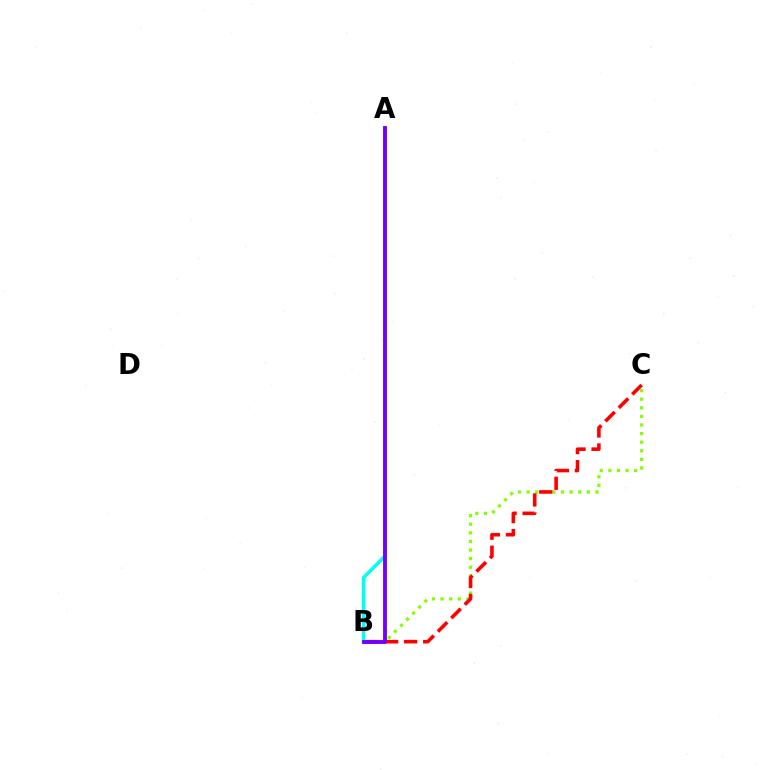{('B', 'C'): [{'color': '#84ff00', 'line_style': 'dotted', 'thickness': 2.34}, {'color': '#ff0000', 'line_style': 'dashed', 'thickness': 2.58}], ('A', 'B'): [{'color': '#00fff6', 'line_style': 'solid', 'thickness': 2.53}, {'color': '#7200ff', 'line_style': 'solid', 'thickness': 2.77}]}